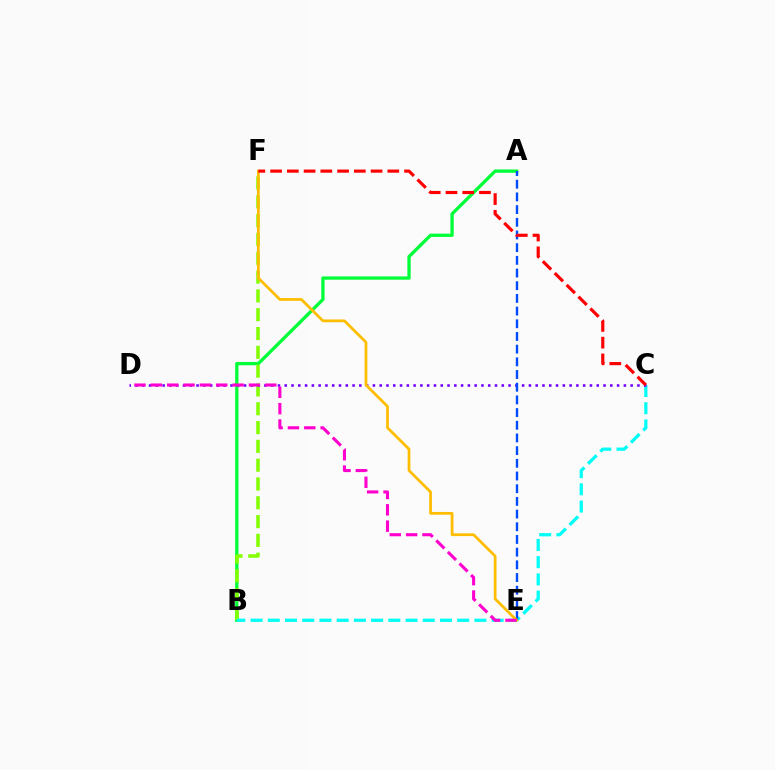{('A', 'B'): [{'color': '#00ff39', 'line_style': 'solid', 'thickness': 2.38}], ('B', 'F'): [{'color': '#84ff00', 'line_style': 'dashed', 'thickness': 2.55}], ('B', 'C'): [{'color': '#00fff6', 'line_style': 'dashed', 'thickness': 2.34}], ('C', 'D'): [{'color': '#7200ff', 'line_style': 'dotted', 'thickness': 1.84}], ('A', 'E'): [{'color': '#004bff', 'line_style': 'dashed', 'thickness': 1.72}], ('E', 'F'): [{'color': '#ffbd00', 'line_style': 'solid', 'thickness': 1.98}], ('D', 'E'): [{'color': '#ff00cf', 'line_style': 'dashed', 'thickness': 2.22}], ('C', 'F'): [{'color': '#ff0000', 'line_style': 'dashed', 'thickness': 2.27}]}